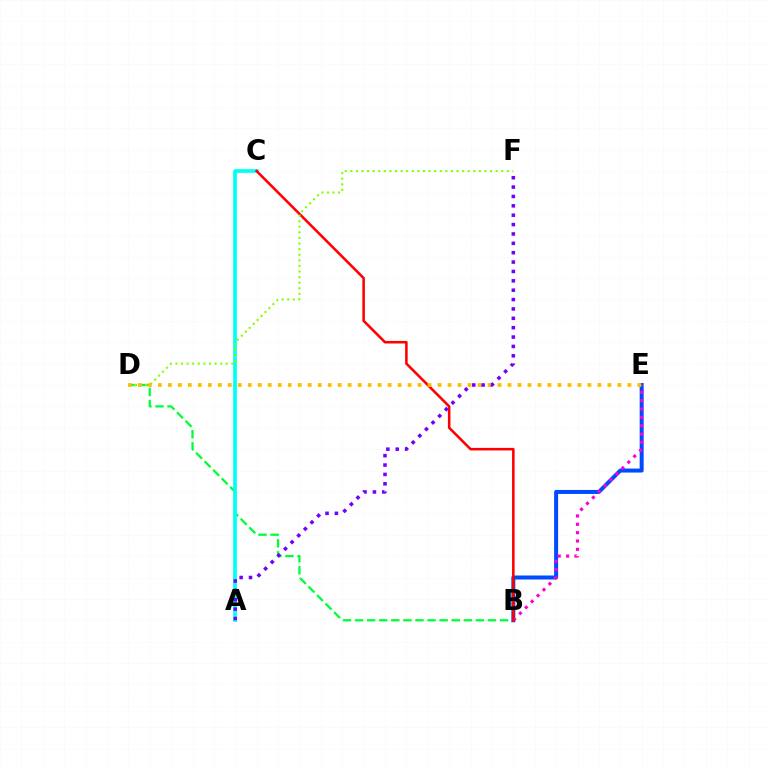{('B', 'D'): [{'color': '#00ff39', 'line_style': 'dashed', 'thickness': 1.64}], ('B', 'E'): [{'color': '#004bff', 'line_style': 'solid', 'thickness': 2.88}, {'color': '#ff00cf', 'line_style': 'dotted', 'thickness': 2.27}], ('A', 'C'): [{'color': '#00fff6', 'line_style': 'solid', 'thickness': 2.67}], ('B', 'C'): [{'color': '#ff0000', 'line_style': 'solid', 'thickness': 1.84}], ('D', 'F'): [{'color': '#84ff00', 'line_style': 'dotted', 'thickness': 1.52}], ('D', 'E'): [{'color': '#ffbd00', 'line_style': 'dotted', 'thickness': 2.71}], ('A', 'F'): [{'color': '#7200ff', 'line_style': 'dotted', 'thickness': 2.55}]}